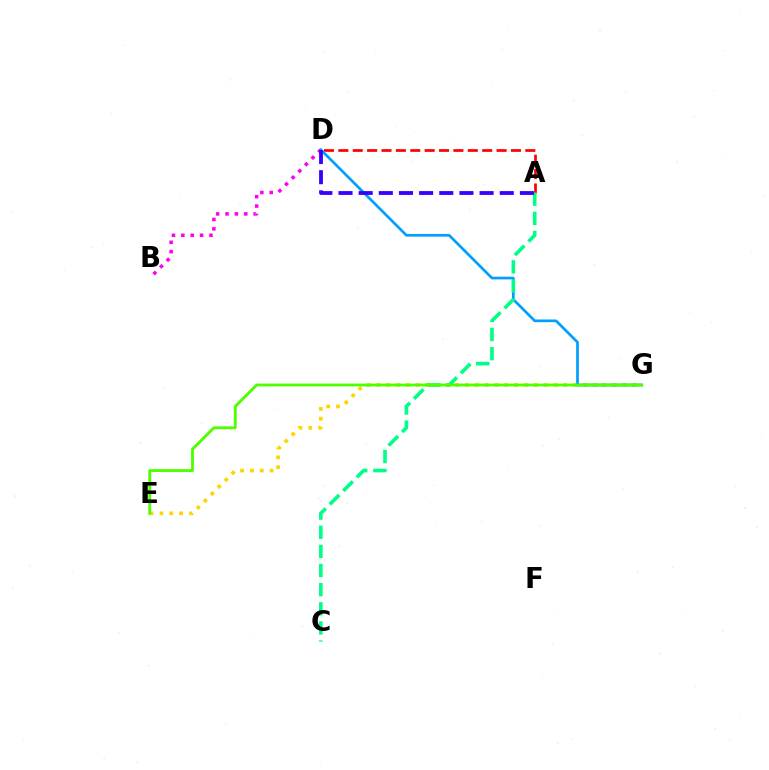{('B', 'D'): [{'color': '#ff00ed', 'line_style': 'dotted', 'thickness': 2.55}], ('E', 'G'): [{'color': '#ffd500', 'line_style': 'dotted', 'thickness': 2.67}, {'color': '#4fff00', 'line_style': 'solid', 'thickness': 2.06}], ('A', 'D'): [{'color': '#ff0000', 'line_style': 'dashed', 'thickness': 1.95}, {'color': '#3700ff', 'line_style': 'dashed', 'thickness': 2.74}], ('D', 'G'): [{'color': '#009eff', 'line_style': 'solid', 'thickness': 1.94}], ('A', 'C'): [{'color': '#00ff86', 'line_style': 'dashed', 'thickness': 2.6}]}